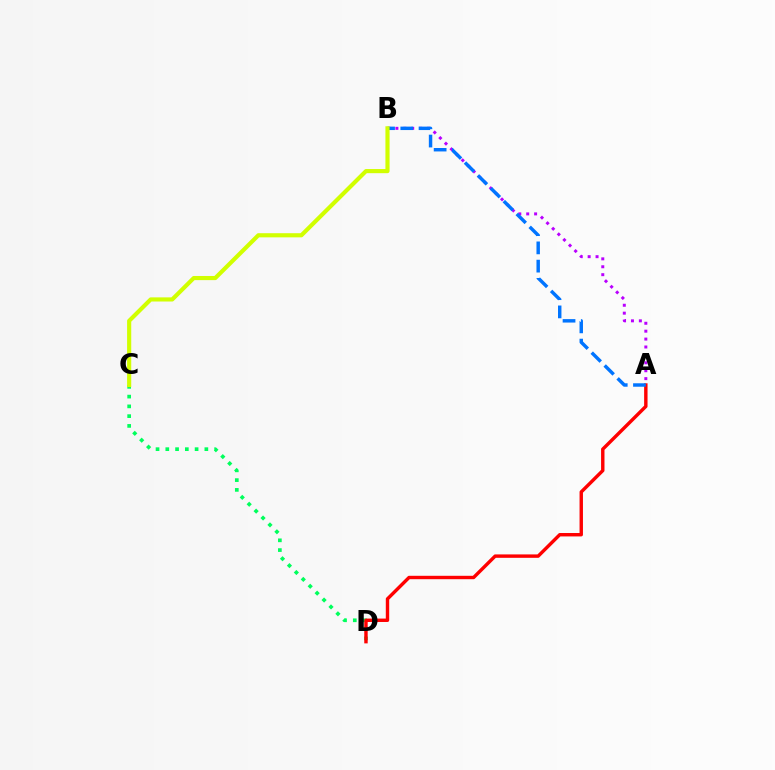{('C', 'D'): [{'color': '#00ff5c', 'line_style': 'dotted', 'thickness': 2.65}], ('A', 'D'): [{'color': '#ff0000', 'line_style': 'solid', 'thickness': 2.45}], ('A', 'B'): [{'color': '#b900ff', 'line_style': 'dotted', 'thickness': 2.15}, {'color': '#0074ff', 'line_style': 'dashed', 'thickness': 2.48}], ('B', 'C'): [{'color': '#d1ff00', 'line_style': 'solid', 'thickness': 2.98}]}